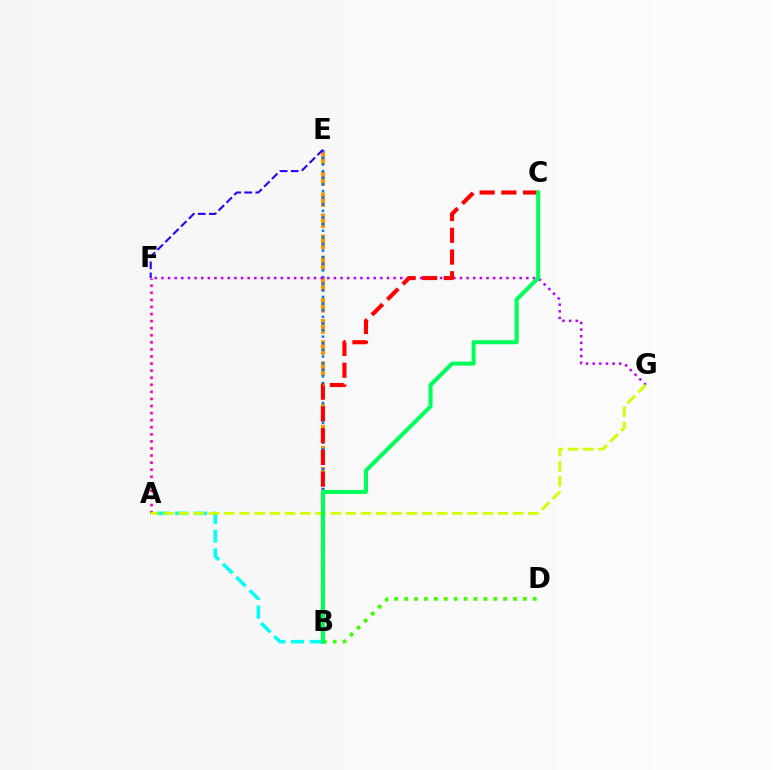{('B', 'D'): [{'color': '#3dff00', 'line_style': 'dotted', 'thickness': 2.69}], ('A', 'B'): [{'color': '#00fff6', 'line_style': 'dashed', 'thickness': 2.55}], ('B', 'E'): [{'color': '#ff9400', 'line_style': 'dashed', 'thickness': 2.87}, {'color': '#0074ff', 'line_style': 'dotted', 'thickness': 1.8}], ('A', 'F'): [{'color': '#ff00ac', 'line_style': 'dotted', 'thickness': 1.92}], ('F', 'G'): [{'color': '#b900ff', 'line_style': 'dotted', 'thickness': 1.8}], ('E', 'F'): [{'color': '#2500ff', 'line_style': 'dashed', 'thickness': 1.5}], ('A', 'G'): [{'color': '#d1ff00', 'line_style': 'dashed', 'thickness': 2.07}], ('B', 'C'): [{'color': '#ff0000', 'line_style': 'dashed', 'thickness': 2.95}, {'color': '#00ff5c', 'line_style': 'solid', 'thickness': 2.92}]}